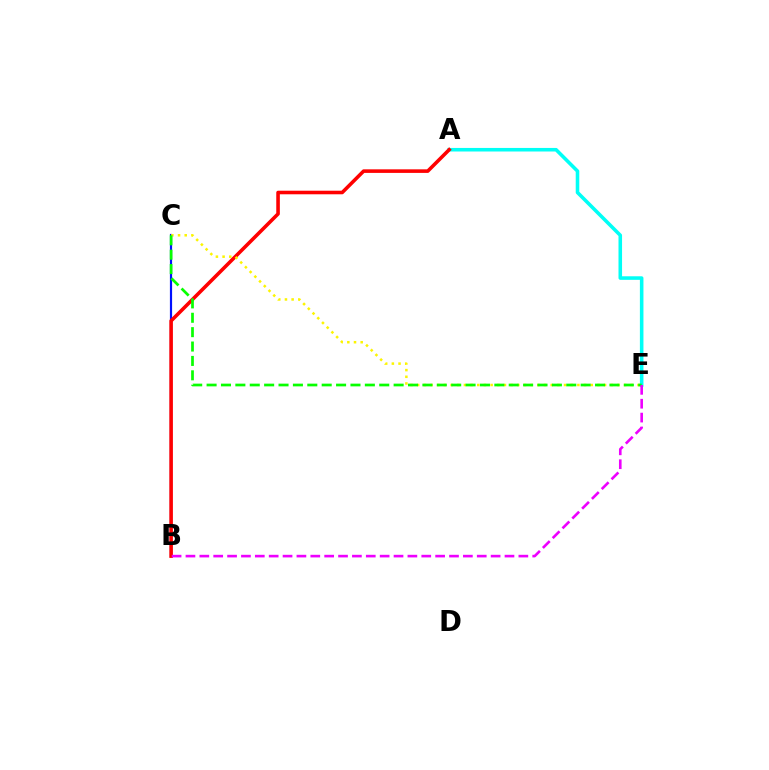{('B', 'C'): [{'color': '#0010ff', 'line_style': 'solid', 'thickness': 1.58}], ('A', 'E'): [{'color': '#00fff6', 'line_style': 'solid', 'thickness': 2.56}], ('A', 'B'): [{'color': '#ff0000', 'line_style': 'solid', 'thickness': 2.58}], ('C', 'E'): [{'color': '#fcf500', 'line_style': 'dotted', 'thickness': 1.81}, {'color': '#08ff00', 'line_style': 'dashed', 'thickness': 1.95}], ('B', 'E'): [{'color': '#ee00ff', 'line_style': 'dashed', 'thickness': 1.88}]}